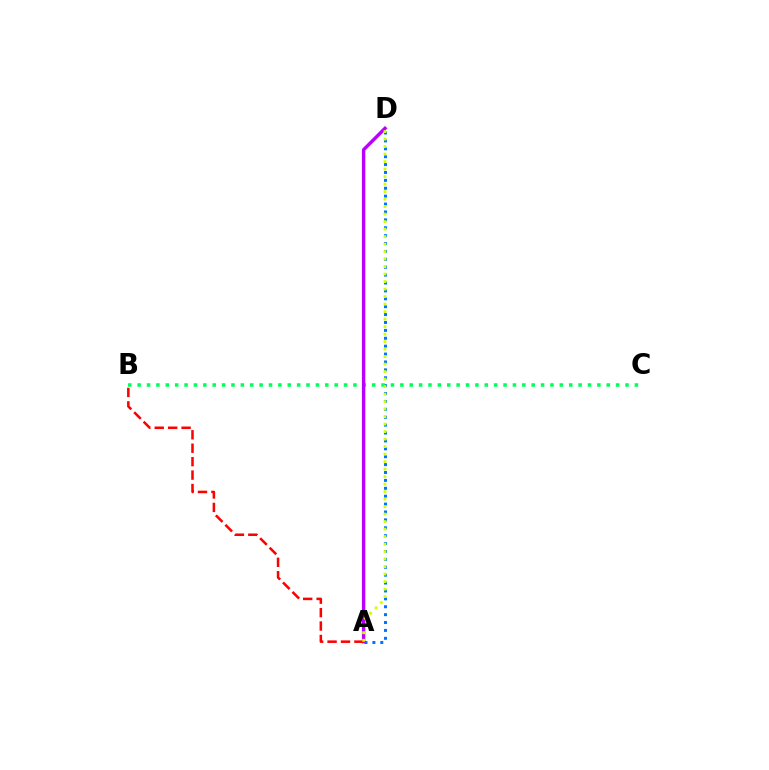{('A', 'D'): [{'color': '#0074ff', 'line_style': 'dotted', 'thickness': 2.15}, {'color': '#b900ff', 'line_style': 'solid', 'thickness': 2.44}, {'color': '#d1ff00', 'line_style': 'dotted', 'thickness': 2.04}], ('B', 'C'): [{'color': '#00ff5c', 'line_style': 'dotted', 'thickness': 2.55}], ('A', 'B'): [{'color': '#ff0000', 'line_style': 'dashed', 'thickness': 1.82}]}